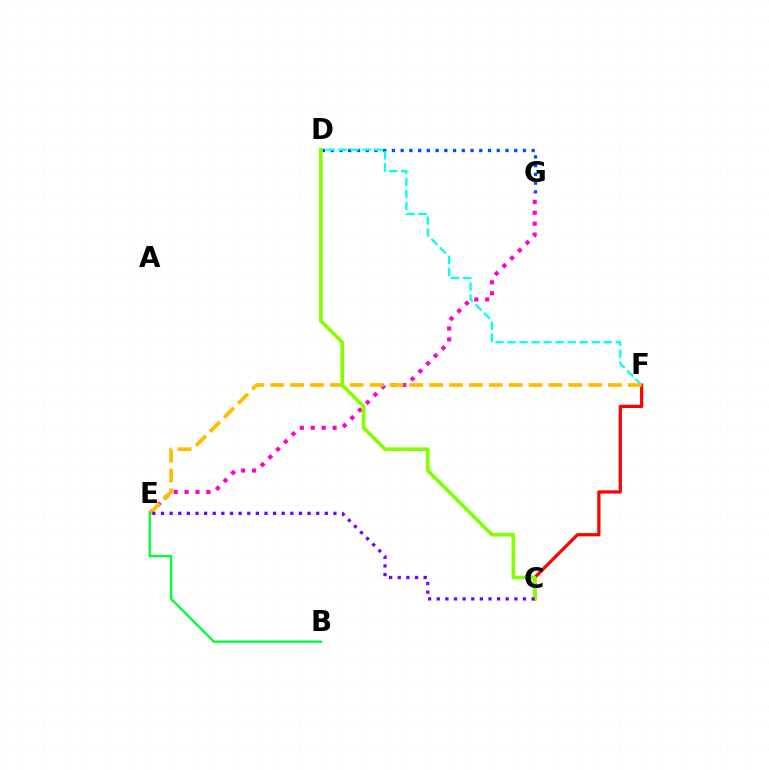{('C', 'F'): [{'color': '#ff0000', 'line_style': 'solid', 'thickness': 2.32}], ('D', 'G'): [{'color': '#004bff', 'line_style': 'dotted', 'thickness': 2.37}], ('D', 'F'): [{'color': '#00fff6', 'line_style': 'dashed', 'thickness': 1.63}], ('E', 'G'): [{'color': '#ff00cf', 'line_style': 'dotted', 'thickness': 2.97}], ('E', 'F'): [{'color': '#ffbd00', 'line_style': 'dashed', 'thickness': 2.7}], ('C', 'D'): [{'color': '#84ff00', 'line_style': 'solid', 'thickness': 2.62}], ('C', 'E'): [{'color': '#7200ff', 'line_style': 'dotted', 'thickness': 2.34}], ('B', 'E'): [{'color': '#00ff39', 'line_style': 'solid', 'thickness': 1.68}]}